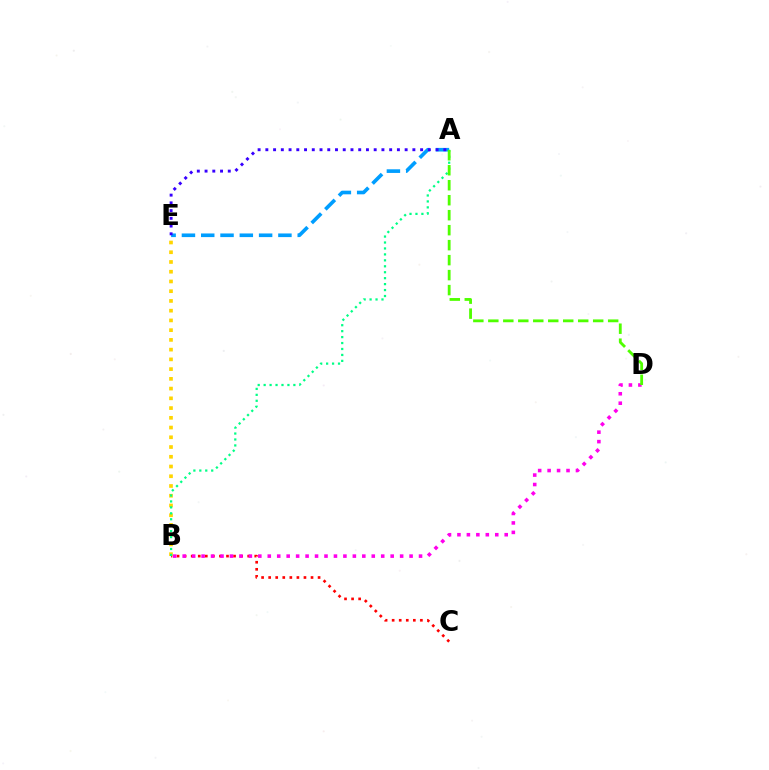{('A', 'E'): [{'color': '#009eff', 'line_style': 'dashed', 'thickness': 2.62}, {'color': '#3700ff', 'line_style': 'dotted', 'thickness': 2.1}], ('B', 'C'): [{'color': '#ff0000', 'line_style': 'dotted', 'thickness': 1.92}], ('B', 'E'): [{'color': '#ffd500', 'line_style': 'dotted', 'thickness': 2.65}], ('A', 'B'): [{'color': '#00ff86', 'line_style': 'dotted', 'thickness': 1.62}], ('B', 'D'): [{'color': '#ff00ed', 'line_style': 'dotted', 'thickness': 2.57}], ('A', 'D'): [{'color': '#4fff00', 'line_style': 'dashed', 'thickness': 2.04}]}